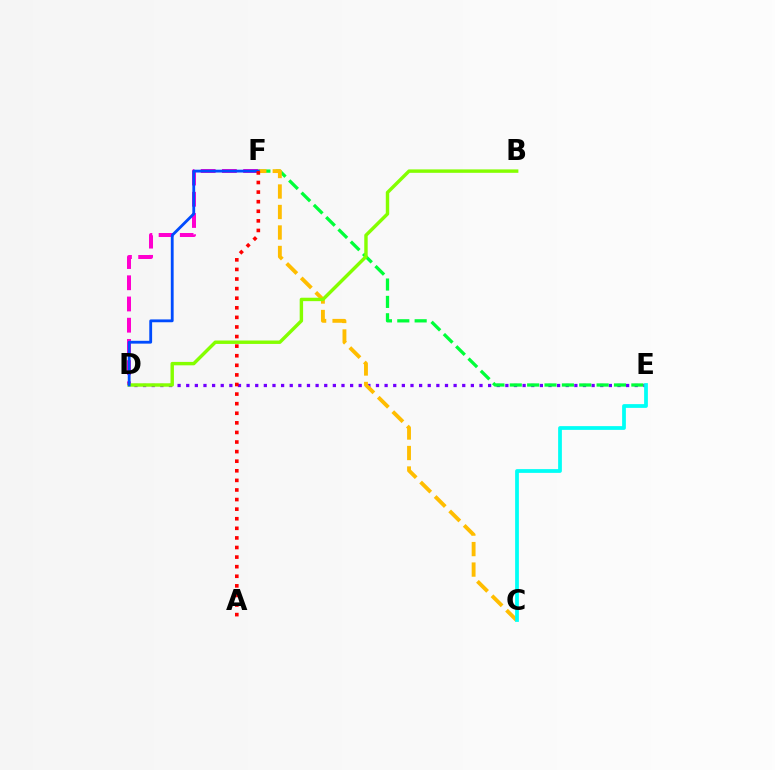{('D', 'E'): [{'color': '#7200ff', 'line_style': 'dotted', 'thickness': 2.34}], ('E', 'F'): [{'color': '#00ff39', 'line_style': 'dashed', 'thickness': 2.36}], ('D', 'F'): [{'color': '#ff00cf', 'line_style': 'dashed', 'thickness': 2.88}, {'color': '#004bff', 'line_style': 'solid', 'thickness': 2.04}], ('C', 'F'): [{'color': '#ffbd00', 'line_style': 'dashed', 'thickness': 2.78}], ('C', 'E'): [{'color': '#00fff6', 'line_style': 'solid', 'thickness': 2.71}], ('B', 'D'): [{'color': '#84ff00', 'line_style': 'solid', 'thickness': 2.46}], ('A', 'F'): [{'color': '#ff0000', 'line_style': 'dotted', 'thickness': 2.61}]}